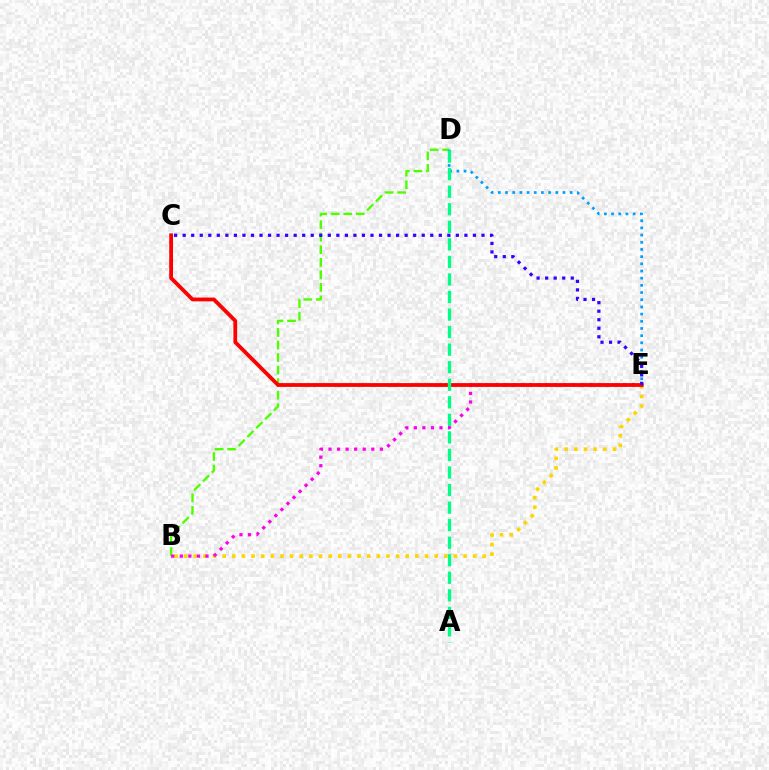{('B', 'D'): [{'color': '#4fff00', 'line_style': 'dashed', 'thickness': 1.7}], ('B', 'E'): [{'color': '#ffd500', 'line_style': 'dotted', 'thickness': 2.62}, {'color': '#ff00ed', 'line_style': 'dotted', 'thickness': 2.33}], ('D', 'E'): [{'color': '#009eff', 'line_style': 'dotted', 'thickness': 1.95}], ('C', 'E'): [{'color': '#ff0000', 'line_style': 'solid', 'thickness': 2.73}, {'color': '#3700ff', 'line_style': 'dotted', 'thickness': 2.32}], ('A', 'D'): [{'color': '#00ff86', 'line_style': 'dashed', 'thickness': 2.38}]}